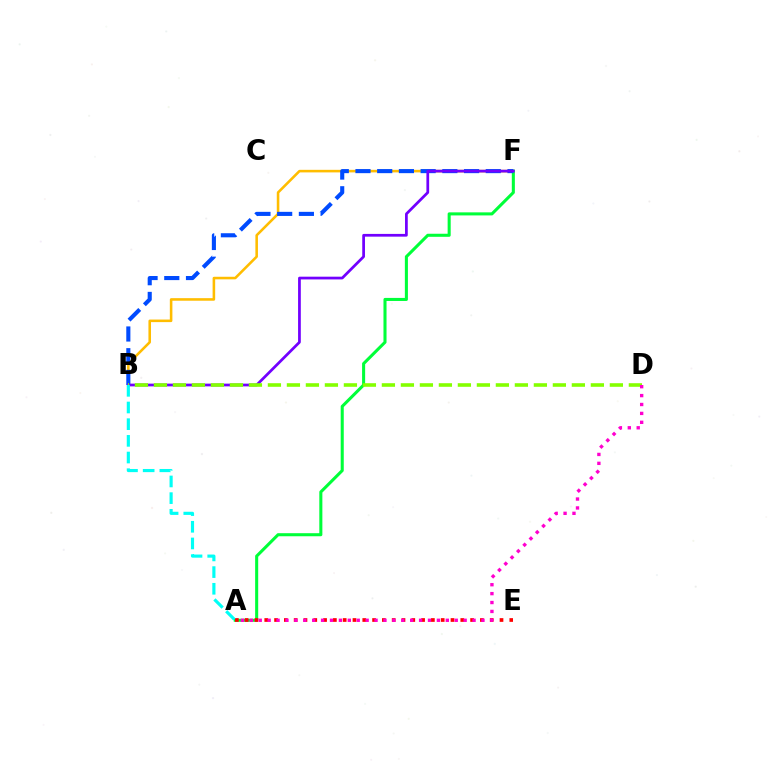{('B', 'F'): [{'color': '#ffbd00', 'line_style': 'solid', 'thickness': 1.85}, {'color': '#004bff', 'line_style': 'dashed', 'thickness': 2.95}, {'color': '#7200ff', 'line_style': 'solid', 'thickness': 1.97}], ('A', 'F'): [{'color': '#00ff39', 'line_style': 'solid', 'thickness': 2.2}], ('A', 'E'): [{'color': '#ff0000', 'line_style': 'dotted', 'thickness': 2.66}], ('B', 'D'): [{'color': '#84ff00', 'line_style': 'dashed', 'thickness': 2.58}], ('A', 'B'): [{'color': '#00fff6', 'line_style': 'dashed', 'thickness': 2.27}], ('A', 'D'): [{'color': '#ff00cf', 'line_style': 'dotted', 'thickness': 2.42}]}